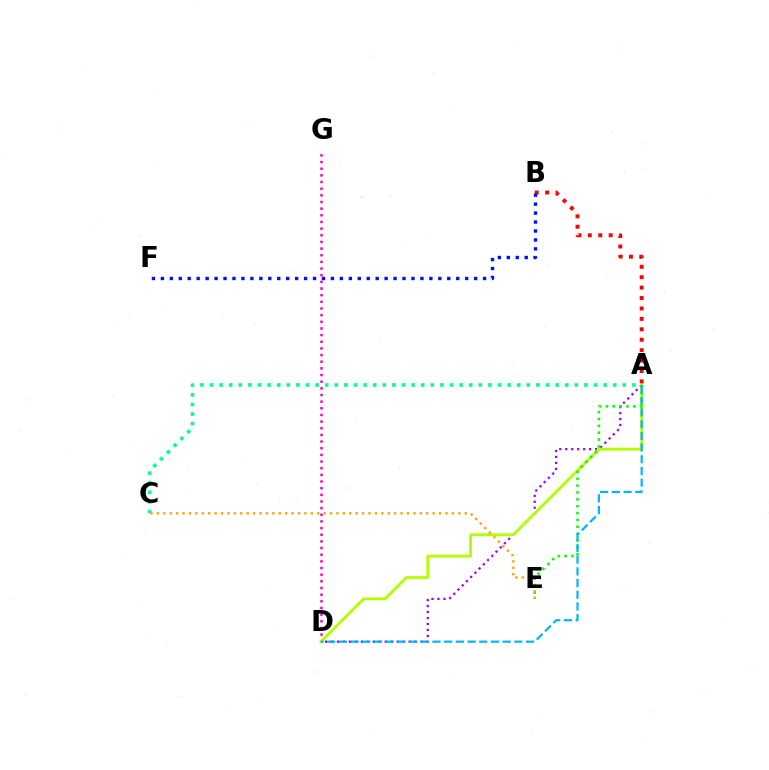{('D', 'G'): [{'color': '#ff00bd', 'line_style': 'dotted', 'thickness': 1.81}], ('A', 'D'): [{'color': '#9b00ff', 'line_style': 'dotted', 'thickness': 1.62}, {'color': '#b3ff00', 'line_style': 'solid', 'thickness': 2.04}, {'color': '#00b5ff', 'line_style': 'dashed', 'thickness': 1.59}], ('A', 'B'): [{'color': '#ff0000', 'line_style': 'dotted', 'thickness': 2.83}], ('A', 'C'): [{'color': '#00ff9d', 'line_style': 'dotted', 'thickness': 2.61}], ('B', 'F'): [{'color': '#0010ff', 'line_style': 'dotted', 'thickness': 2.43}], ('A', 'E'): [{'color': '#08ff00', 'line_style': 'dotted', 'thickness': 1.86}], ('C', 'E'): [{'color': '#ffa500', 'line_style': 'dotted', 'thickness': 1.74}]}